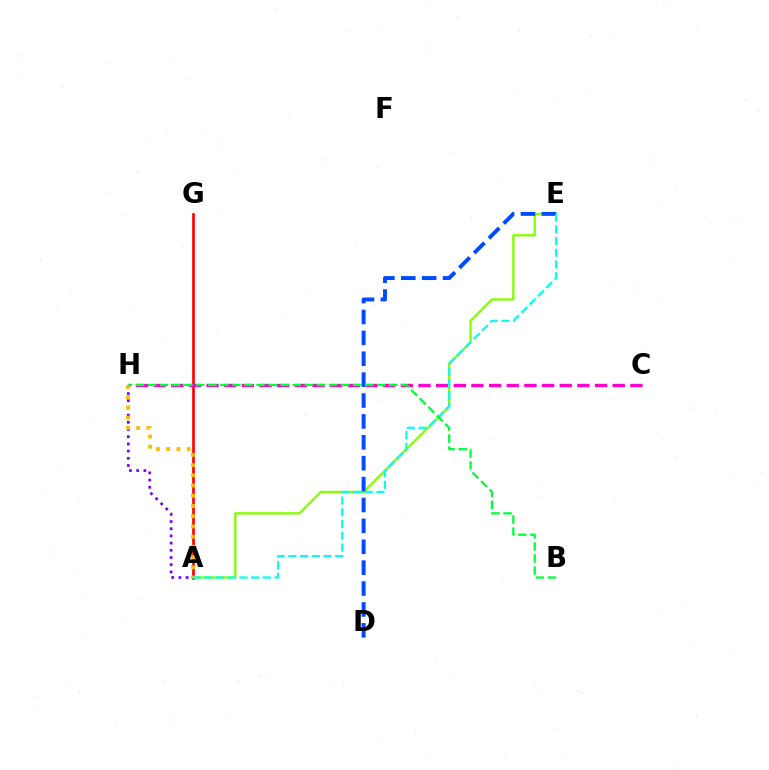{('A', 'G'): [{'color': '#ff0000', 'line_style': 'solid', 'thickness': 1.91}], ('A', 'H'): [{'color': '#7200ff', 'line_style': 'dotted', 'thickness': 1.95}, {'color': '#ffbd00', 'line_style': 'dotted', 'thickness': 2.78}], ('A', 'E'): [{'color': '#84ff00', 'line_style': 'solid', 'thickness': 1.67}, {'color': '#00fff6', 'line_style': 'dashed', 'thickness': 1.59}], ('D', 'E'): [{'color': '#004bff', 'line_style': 'dashed', 'thickness': 2.84}], ('C', 'H'): [{'color': '#ff00cf', 'line_style': 'dashed', 'thickness': 2.4}], ('B', 'H'): [{'color': '#00ff39', 'line_style': 'dashed', 'thickness': 1.64}]}